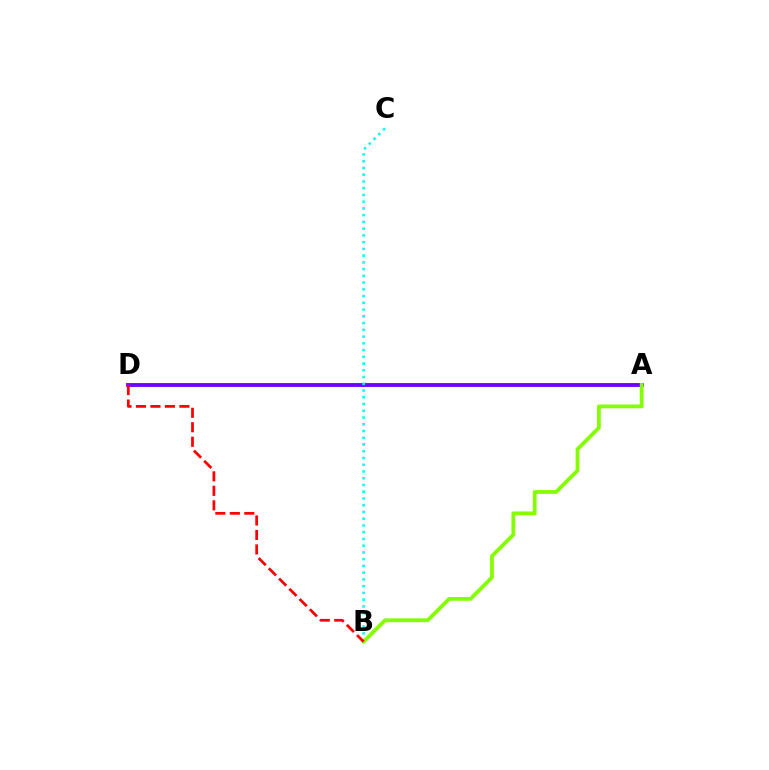{('A', 'D'): [{'color': '#7200ff', 'line_style': 'solid', 'thickness': 2.78}], ('B', 'C'): [{'color': '#00fff6', 'line_style': 'dotted', 'thickness': 1.83}], ('A', 'B'): [{'color': '#84ff00', 'line_style': 'solid', 'thickness': 2.73}], ('B', 'D'): [{'color': '#ff0000', 'line_style': 'dashed', 'thickness': 1.97}]}